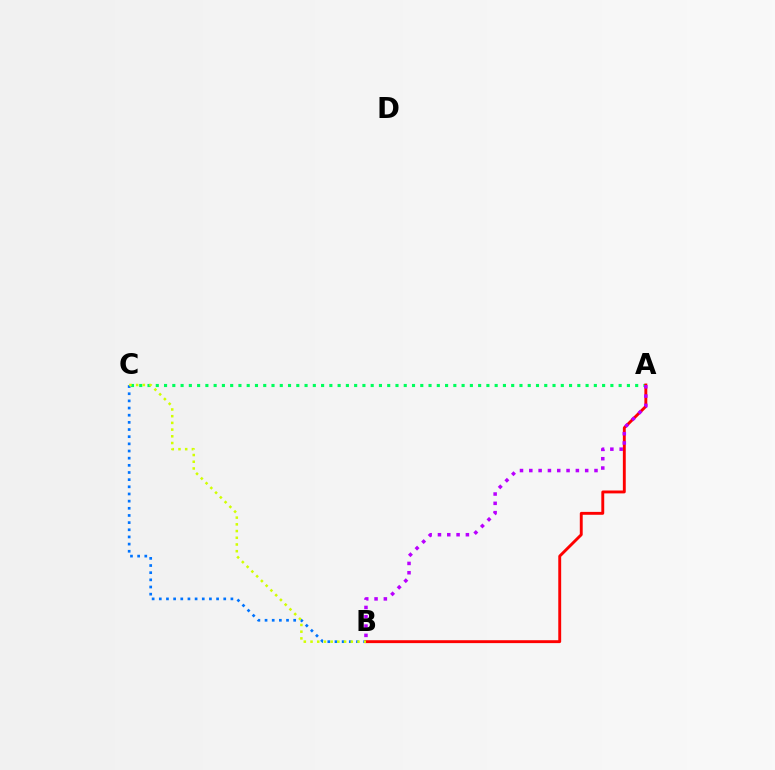{('A', 'C'): [{'color': '#00ff5c', 'line_style': 'dotted', 'thickness': 2.25}], ('B', 'C'): [{'color': '#0074ff', 'line_style': 'dotted', 'thickness': 1.95}, {'color': '#d1ff00', 'line_style': 'dotted', 'thickness': 1.82}], ('A', 'B'): [{'color': '#ff0000', 'line_style': 'solid', 'thickness': 2.08}, {'color': '#b900ff', 'line_style': 'dotted', 'thickness': 2.53}]}